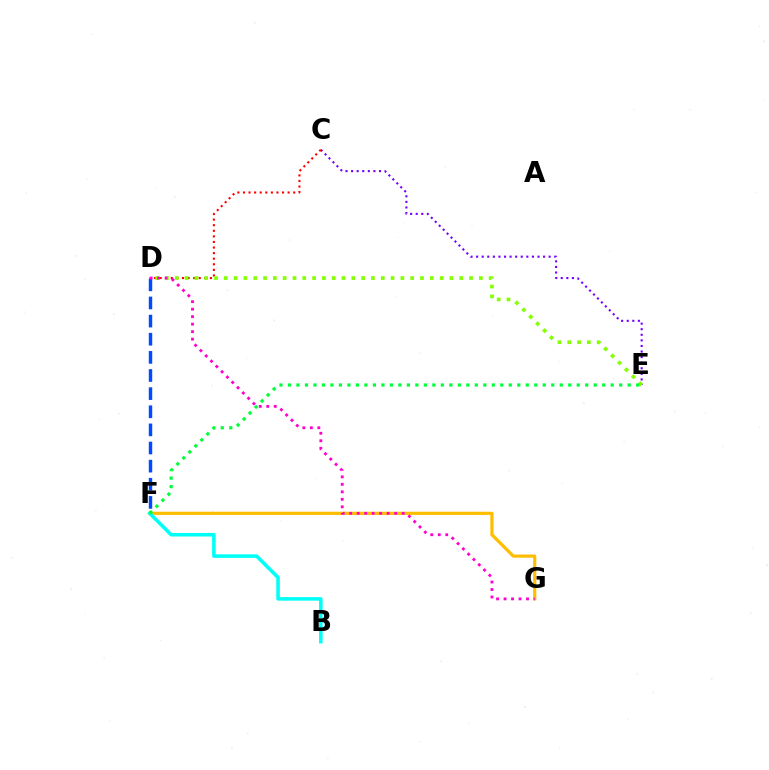{('F', 'G'): [{'color': '#ffbd00', 'line_style': 'solid', 'thickness': 2.29}], ('C', 'E'): [{'color': '#7200ff', 'line_style': 'dotted', 'thickness': 1.52}], ('C', 'D'): [{'color': '#ff0000', 'line_style': 'dotted', 'thickness': 1.52}], ('B', 'F'): [{'color': '#00fff6', 'line_style': 'solid', 'thickness': 2.56}], ('D', 'E'): [{'color': '#84ff00', 'line_style': 'dotted', 'thickness': 2.67}], ('D', 'F'): [{'color': '#004bff', 'line_style': 'dashed', 'thickness': 2.46}], ('D', 'G'): [{'color': '#ff00cf', 'line_style': 'dotted', 'thickness': 2.04}], ('E', 'F'): [{'color': '#00ff39', 'line_style': 'dotted', 'thickness': 2.31}]}